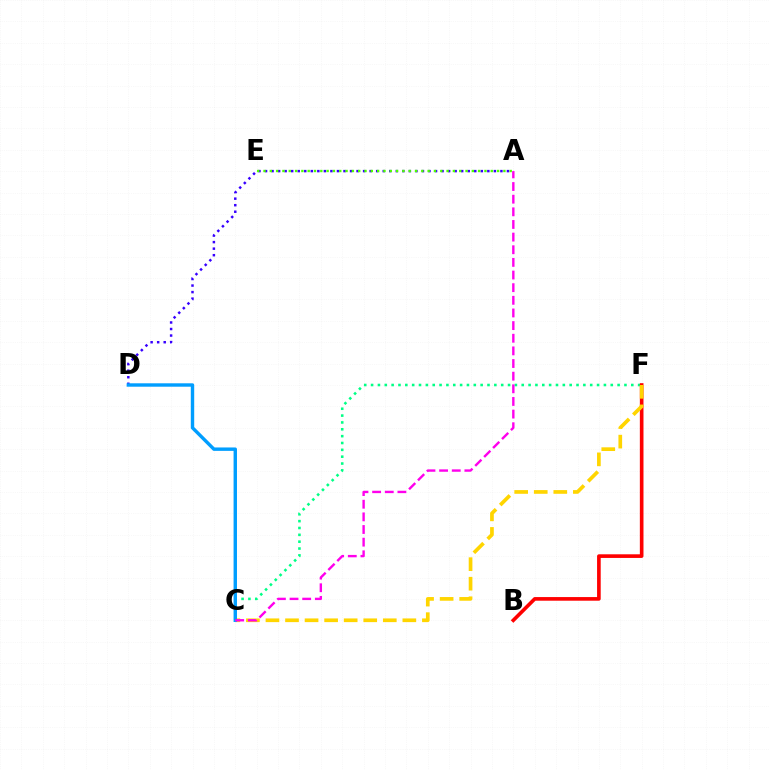{('C', 'F'): [{'color': '#00ff86', 'line_style': 'dotted', 'thickness': 1.86}, {'color': '#ffd500', 'line_style': 'dashed', 'thickness': 2.66}], ('B', 'F'): [{'color': '#ff0000', 'line_style': 'solid', 'thickness': 2.62}], ('A', 'D'): [{'color': '#3700ff', 'line_style': 'dotted', 'thickness': 1.78}], ('A', 'E'): [{'color': '#4fff00', 'line_style': 'dotted', 'thickness': 1.72}], ('C', 'D'): [{'color': '#009eff', 'line_style': 'solid', 'thickness': 2.45}], ('A', 'C'): [{'color': '#ff00ed', 'line_style': 'dashed', 'thickness': 1.72}]}